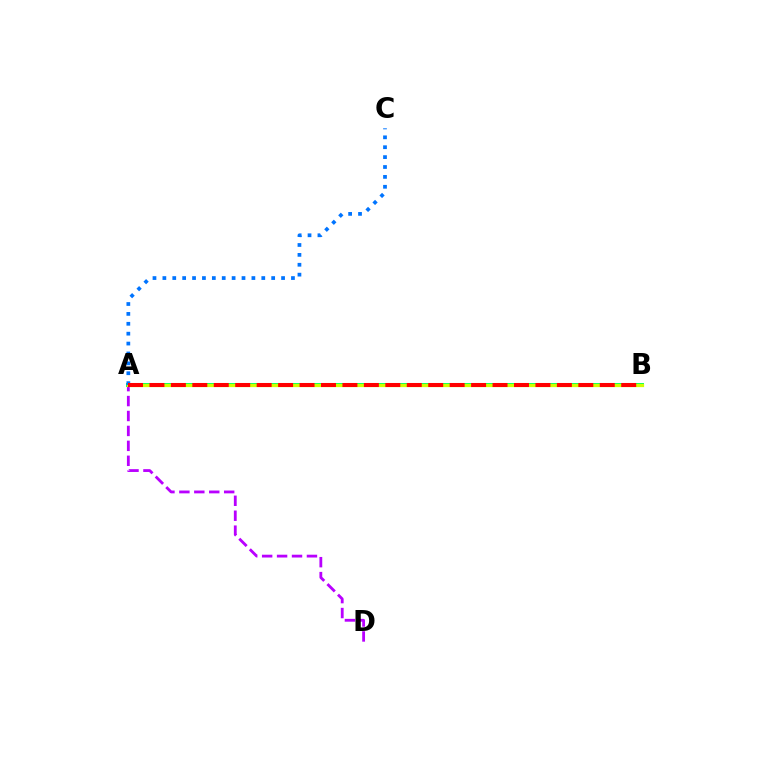{('A', 'B'): [{'color': '#00ff5c', 'line_style': 'solid', 'thickness': 2.84}, {'color': '#d1ff00', 'line_style': 'solid', 'thickness': 2.32}, {'color': '#ff0000', 'line_style': 'dashed', 'thickness': 2.91}], ('A', 'D'): [{'color': '#b900ff', 'line_style': 'dashed', 'thickness': 2.03}], ('A', 'C'): [{'color': '#0074ff', 'line_style': 'dotted', 'thickness': 2.69}]}